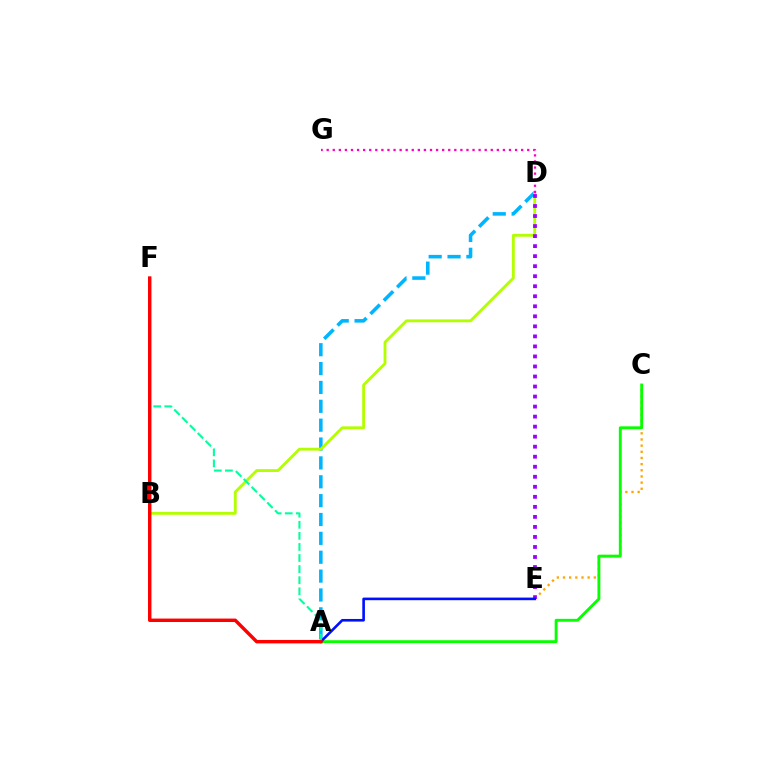{('A', 'D'): [{'color': '#00b5ff', 'line_style': 'dashed', 'thickness': 2.56}], ('B', 'D'): [{'color': '#b3ff00', 'line_style': 'solid', 'thickness': 2.05}], ('C', 'E'): [{'color': '#ffa500', 'line_style': 'dotted', 'thickness': 1.67}], ('A', 'C'): [{'color': '#08ff00', 'line_style': 'solid', 'thickness': 2.08}], ('D', 'E'): [{'color': '#9b00ff', 'line_style': 'dotted', 'thickness': 2.72}], ('A', 'E'): [{'color': '#0010ff', 'line_style': 'solid', 'thickness': 1.89}], ('D', 'G'): [{'color': '#ff00bd', 'line_style': 'dotted', 'thickness': 1.65}], ('A', 'F'): [{'color': '#00ff9d', 'line_style': 'dashed', 'thickness': 1.51}, {'color': '#ff0000', 'line_style': 'solid', 'thickness': 2.47}]}